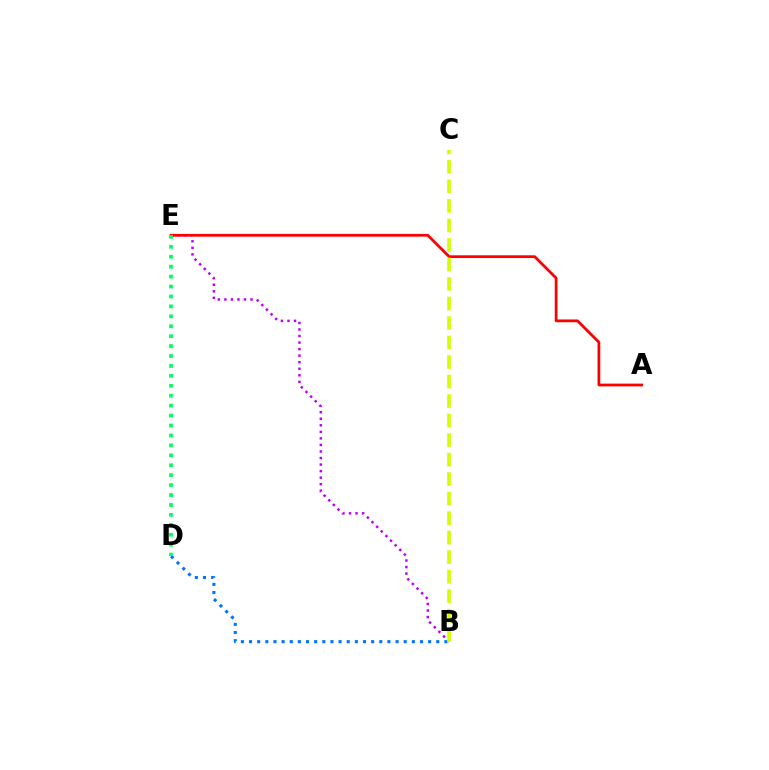{('B', 'E'): [{'color': '#b900ff', 'line_style': 'dotted', 'thickness': 1.78}], ('A', 'E'): [{'color': '#ff0000', 'line_style': 'solid', 'thickness': 1.99}], ('B', 'D'): [{'color': '#0074ff', 'line_style': 'dotted', 'thickness': 2.21}], ('D', 'E'): [{'color': '#00ff5c', 'line_style': 'dotted', 'thickness': 2.7}], ('B', 'C'): [{'color': '#d1ff00', 'line_style': 'dashed', 'thickness': 2.65}]}